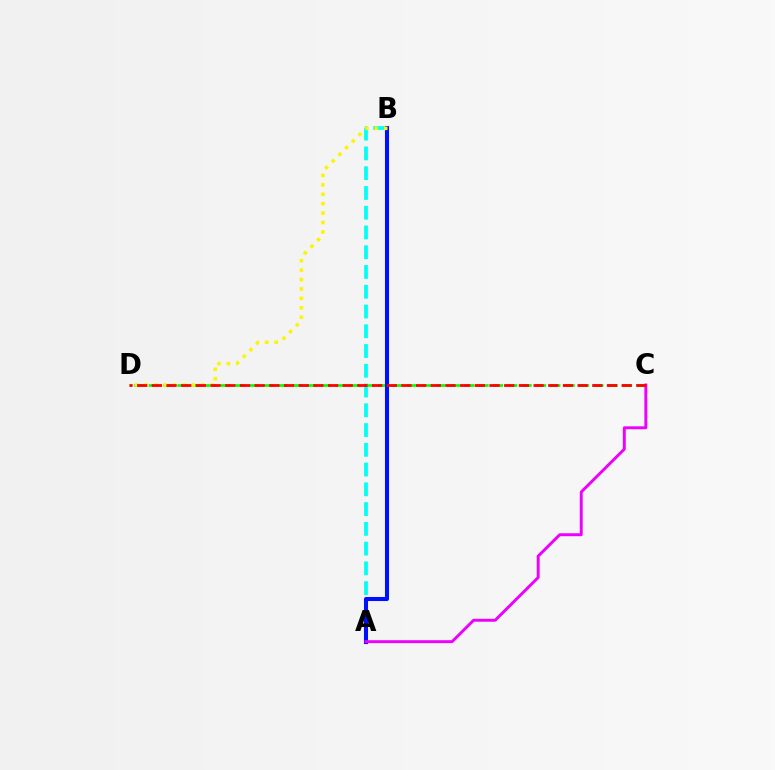{('A', 'B'): [{'color': '#00fff6', 'line_style': 'dashed', 'thickness': 2.68}, {'color': '#0010ff', 'line_style': 'solid', 'thickness': 2.93}], ('C', 'D'): [{'color': '#08ff00', 'line_style': 'dashed', 'thickness': 1.95}, {'color': '#ff0000', 'line_style': 'dashed', 'thickness': 1.99}], ('B', 'D'): [{'color': '#fcf500', 'line_style': 'dotted', 'thickness': 2.56}], ('A', 'C'): [{'color': '#ee00ff', 'line_style': 'solid', 'thickness': 2.11}]}